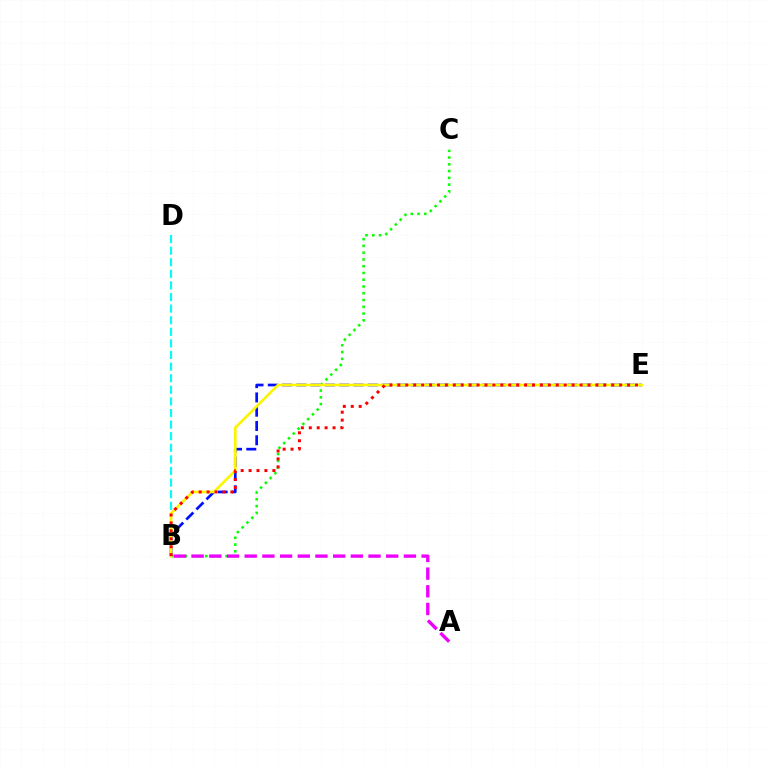{('B', 'C'): [{'color': '#08ff00', 'line_style': 'dotted', 'thickness': 1.84}], ('B', 'D'): [{'color': '#00fff6', 'line_style': 'dashed', 'thickness': 1.58}], ('B', 'E'): [{'color': '#0010ff', 'line_style': 'dashed', 'thickness': 1.94}, {'color': '#fcf500', 'line_style': 'solid', 'thickness': 1.92}, {'color': '#ff0000', 'line_style': 'dotted', 'thickness': 2.15}], ('A', 'B'): [{'color': '#ee00ff', 'line_style': 'dashed', 'thickness': 2.4}]}